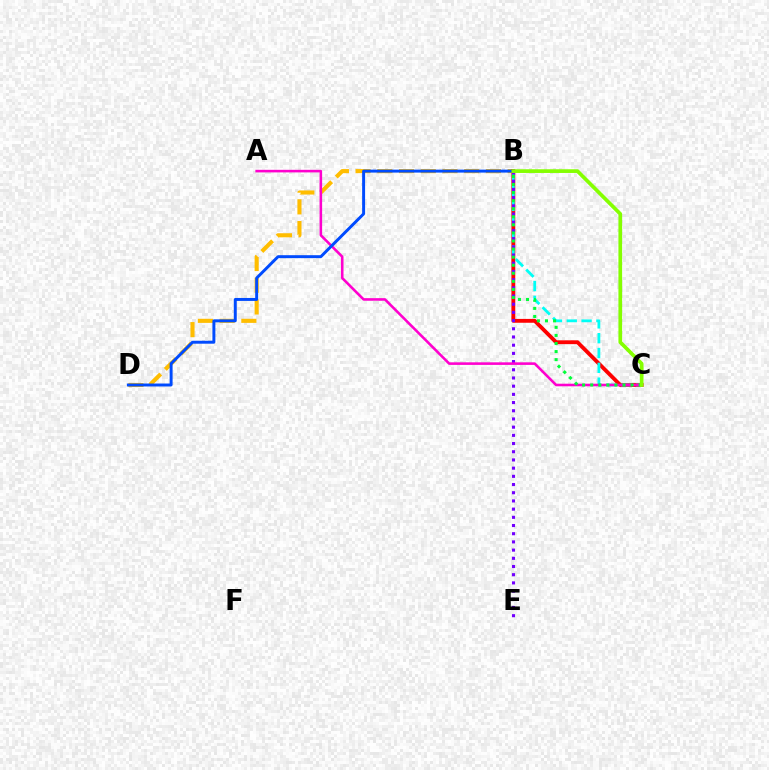{('B', 'D'): [{'color': '#ffbd00', 'line_style': 'dashed', 'thickness': 2.95}, {'color': '#004bff', 'line_style': 'solid', 'thickness': 2.13}], ('B', 'C'): [{'color': '#ff0000', 'line_style': 'solid', 'thickness': 2.77}, {'color': '#00fff6', 'line_style': 'dashed', 'thickness': 2.01}, {'color': '#00ff39', 'line_style': 'dotted', 'thickness': 2.19}, {'color': '#84ff00', 'line_style': 'solid', 'thickness': 2.66}], ('B', 'E'): [{'color': '#7200ff', 'line_style': 'dotted', 'thickness': 2.23}], ('A', 'C'): [{'color': '#ff00cf', 'line_style': 'solid', 'thickness': 1.86}]}